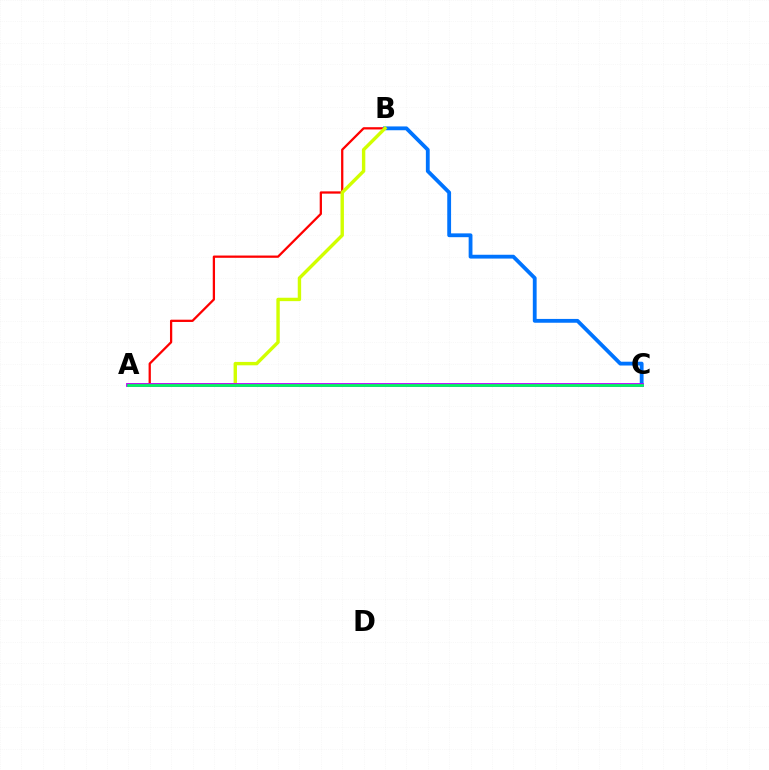{('A', 'B'): [{'color': '#ff0000', 'line_style': 'solid', 'thickness': 1.64}, {'color': '#d1ff00', 'line_style': 'solid', 'thickness': 2.45}], ('B', 'C'): [{'color': '#0074ff', 'line_style': 'solid', 'thickness': 2.75}], ('A', 'C'): [{'color': '#b900ff', 'line_style': 'solid', 'thickness': 2.74}, {'color': '#00ff5c', 'line_style': 'solid', 'thickness': 1.95}]}